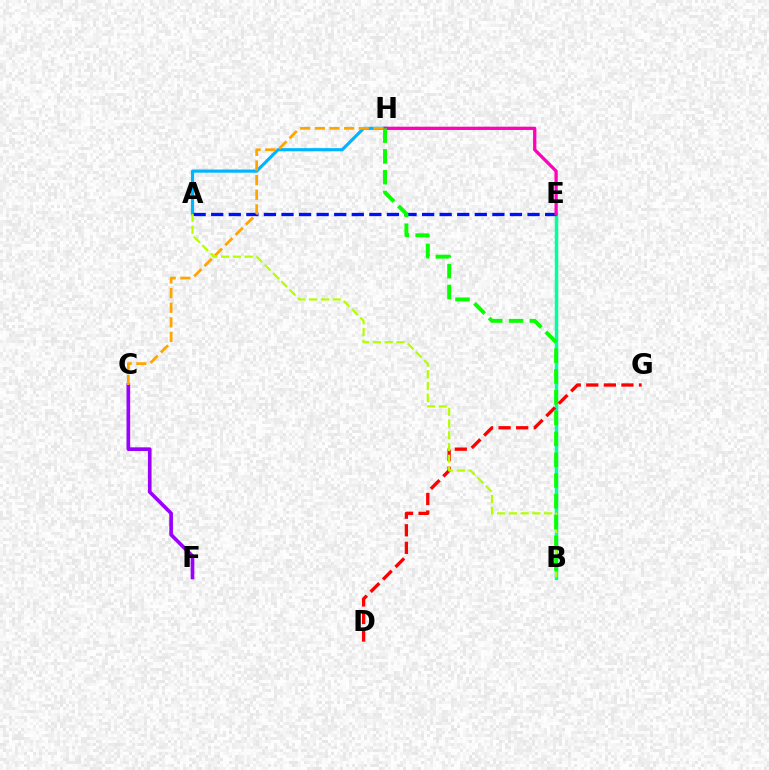{('B', 'E'): [{'color': '#00ff9d', 'line_style': 'solid', 'thickness': 2.51}], ('D', 'G'): [{'color': '#ff0000', 'line_style': 'dashed', 'thickness': 2.39}], ('C', 'F'): [{'color': '#9b00ff', 'line_style': 'solid', 'thickness': 2.63}], ('A', 'H'): [{'color': '#00b5ff', 'line_style': 'solid', 'thickness': 2.27}], ('A', 'E'): [{'color': '#0010ff', 'line_style': 'dashed', 'thickness': 2.39}], ('E', 'H'): [{'color': '#ff00bd', 'line_style': 'solid', 'thickness': 2.35}], ('C', 'H'): [{'color': '#ffa500', 'line_style': 'dashed', 'thickness': 1.99}], ('A', 'B'): [{'color': '#b3ff00', 'line_style': 'dashed', 'thickness': 1.6}], ('B', 'H'): [{'color': '#08ff00', 'line_style': 'dashed', 'thickness': 2.83}]}